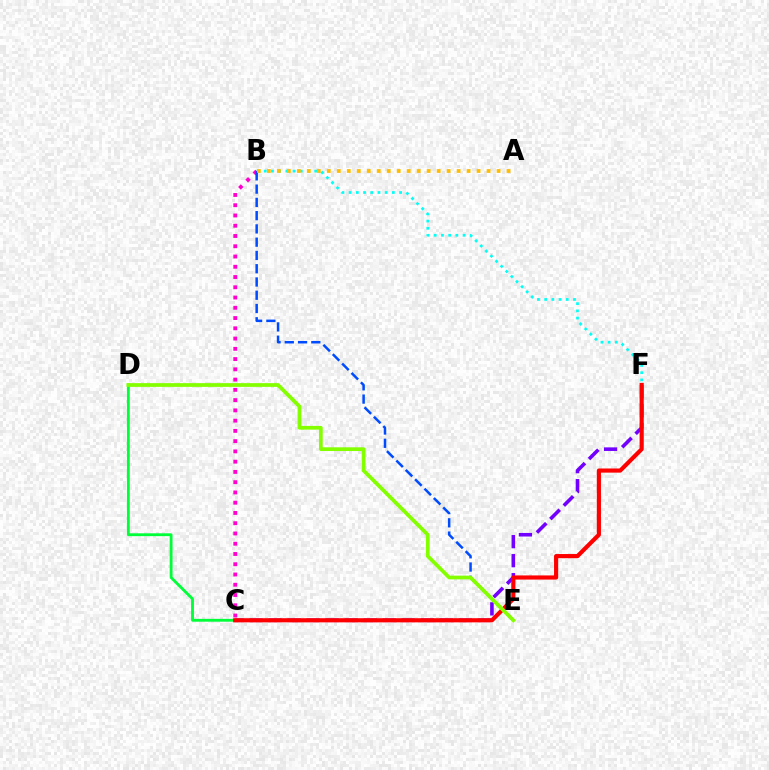{('B', 'F'): [{'color': '#00fff6', 'line_style': 'dotted', 'thickness': 1.96}], ('B', 'C'): [{'color': '#ff00cf', 'line_style': 'dotted', 'thickness': 2.79}], ('B', 'E'): [{'color': '#004bff', 'line_style': 'dashed', 'thickness': 1.8}], ('C', 'F'): [{'color': '#7200ff', 'line_style': 'dashed', 'thickness': 2.58}, {'color': '#ff0000', 'line_style': 'solid', 'thickness': 2.99}], ('A', 'B'): [{'color': '#ffbd00', 'line_style': 'dotted', 'thickness': 2.71}], ('C', 'D'): [{'color': '#00ff39', 'line_style': 'solid', 'thickness': 2.04}], ('D', 'E'): [{'color': '#84ff00', 'line_style': 'solid', 'thickness': 2.69}]}